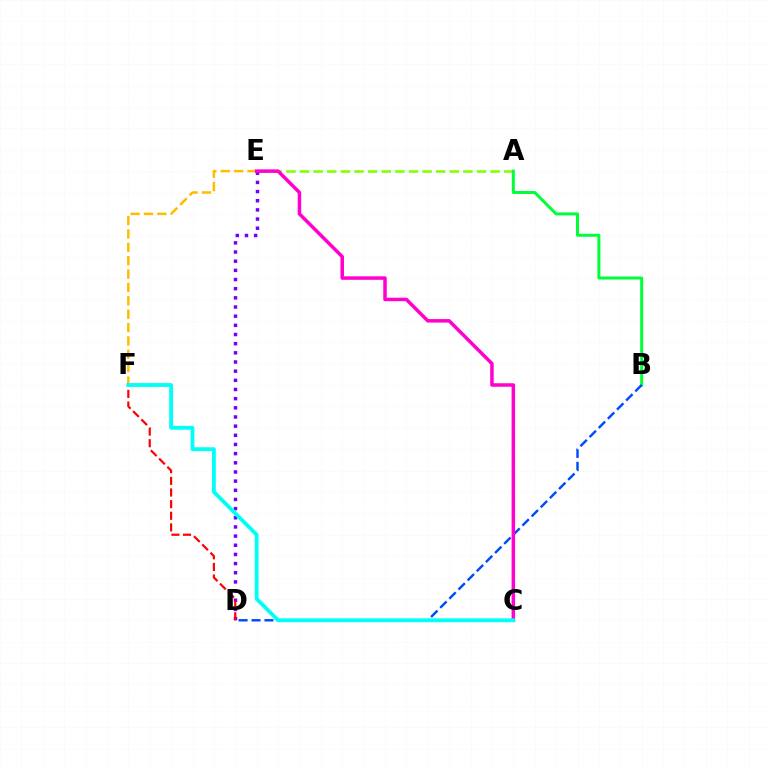{('E', 'F'): [{'color': '#ffbd00', 'line_style': 'dashed', 'thickness': 1.82}], ('A', 'E'): [{'color': '#84ff00', 'line_style': 'dashed', 'thickness': 1.85}], ('D', 'E'): [{'color': '#7200ff', 'line_style': 'dotted', 'thickness': 2.49}], ('D', 'F'): [{'color': '#ff0000', 'line_style': 'dashed', 'thickness': 1.58}], ('A', 'B'): [{'color': '#00ff39', 'line_style': 'solid', 'thickness': 2.16}], ('B', 'D'): [{'color': '#004bff', 'line_style': 'dashed', 'thickness': 1.76}], ('C', 'E'): [{'color': '#ff00cf', 'line_style': 'solid', 'thickness': 2.52}], ('C', 'F'): [{'color': '#00fff6', 'line_style': 'solid', 'thickness': 2.77}]}